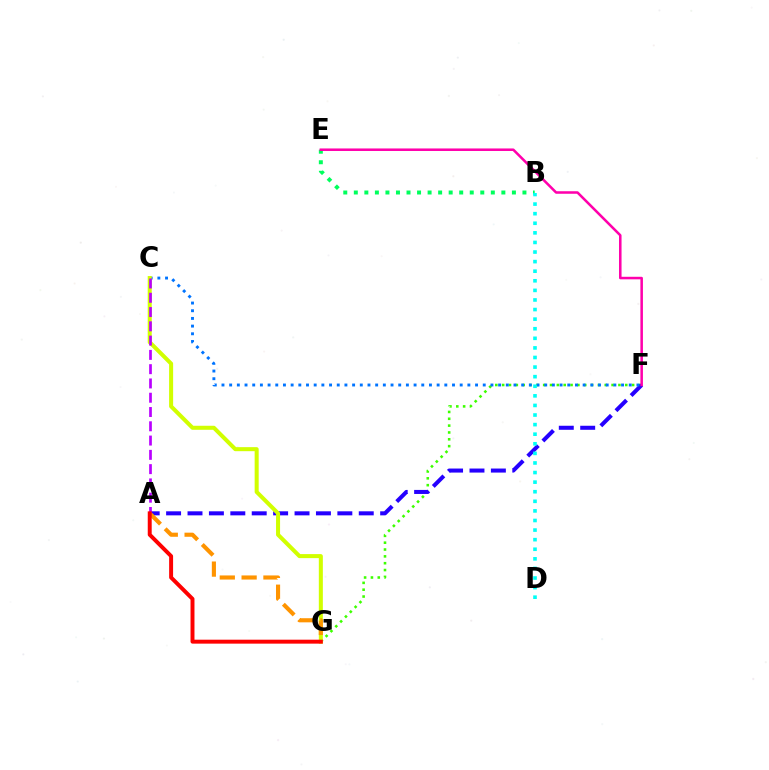{('F', 'G'): [{'color': '#3dff00', 'line_style': 'dotted', 'thickness': 1.86}], ('B', 'E'): [{'color': '#00ff5c', 'line_style': 'dotted', 'thickness': 2.86}], ('A', 'F'): [{'color': '#2500ff', 'line_style': 'dashed', 'thickness': 2.91}], ('C', 'F'): [{'color': '#0074ff', 'line_style': 'dotted', 'thickness': 2.09}], ('C', 'G'): [{'color': '#d1ff00', 'line_style': 'solid', 'thickness': 2.9}], ('A', 'G'): [{'color': '#ff9400', 'line_style': 'dashed', 'thickness': 2.96}, {'color': '#ff0000', 'line_style': 'solid', 'thickness': 2.84}], ('A', 'C'): [{'color': '#b900ff', 'line_style': 'dashed', 'thickness': 1.94}], ('B', 'D'): [{'color': '#00fff6', 'line_style': 'dotted', 'thickness': 2.61}], ('E', 'F'): [{'color': '#ff00ac', 'line_style': 'solid', 'thickness': 1.82}]}